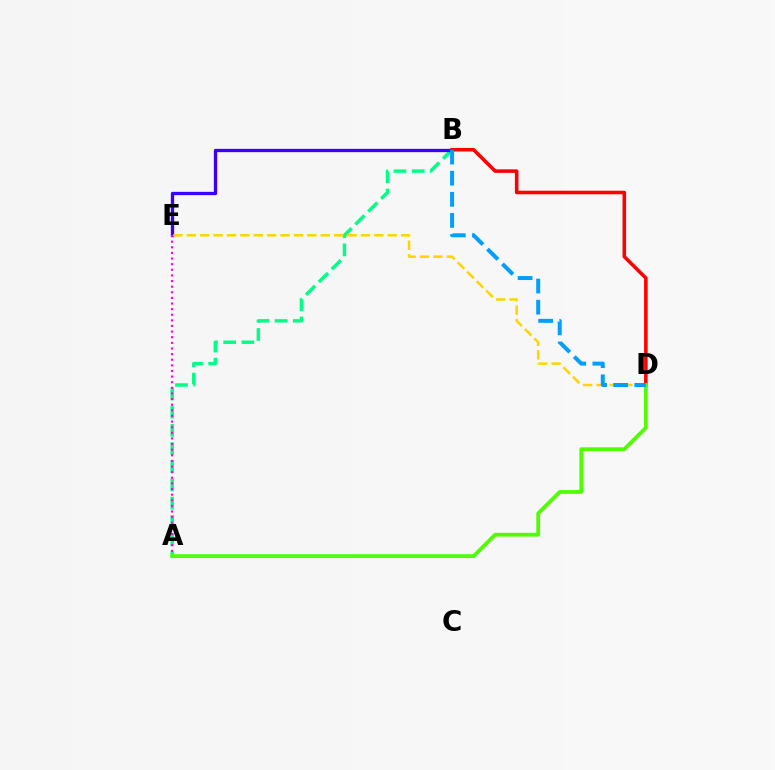{('A', 'B'): [{'color': '#00ff86', 'line_style': 'dashed', 'thickness': 2.47}], ('B', 'E'): [{'color': '#3700ff', 'line_style': 'solid', 'thickness': 2.38}], ('A', 'E'): [{'color': '#ff00ed', 'line_style': 'dotted', 'thickness': 1.53}], ('D', 'E'): [{'color': '#ffd500', 'line_style': 'dashed', 'thickness': 1.82}], ('B', 'D'): [{'color': '#ff0000', 'line_style': 'solid', 'thickness': 2.56}, {'color': '#009eff', 'line_style': 'dashed', 'thickness': 2.87}], ('A', 'D'): [{'color': '#4fff00', 'line_style': 'solid', 'thickness': 2.71}]}